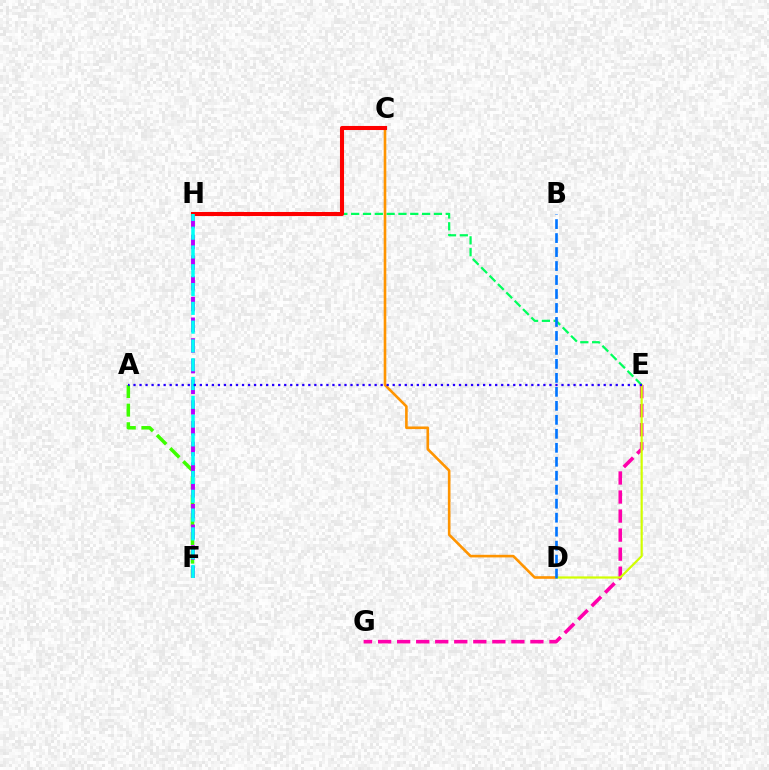{('E', 'H'): [{'color': '#00ff5c', 'line_style': 'dashed', 'thickness': 1.61}], ('E', 'G'): [{'color': '#ff00ac', 'line_style': 'dashed', 'thickness': 2.59}], ('A', 'F'): [{'color': '#3dff00', 'line_style': 'dashed', 'thickness': 2.53}], ('C', 'D'): [{'color': '#ff9400', 'line_style': 'solid', 'thickness': 1.88}], ('F', 'H'): [{'color': '#b900ff', 'line_style': 'dashed', 'thickness': 2.81}, {'color': '#00fff6', 'line_style': 'dashed', 'thickness': 2.55}], ('D', 'E'): [{'color': '#d1ff00', 'line_style': 'solid', 'thickness': 1.58}], ('C', 'H'): [{'color': '#ff0000', 'line_style': 'solid', 'thickness': 2.93}], ('A', 'E'): [{'color': '#2500ff', 'line_style': 'dotted', 'thickness': 1.64}], ('B', 'D'): [{'color': '#0074ff', 'line_style': 'dashed', 'thickness': 1.9}]}